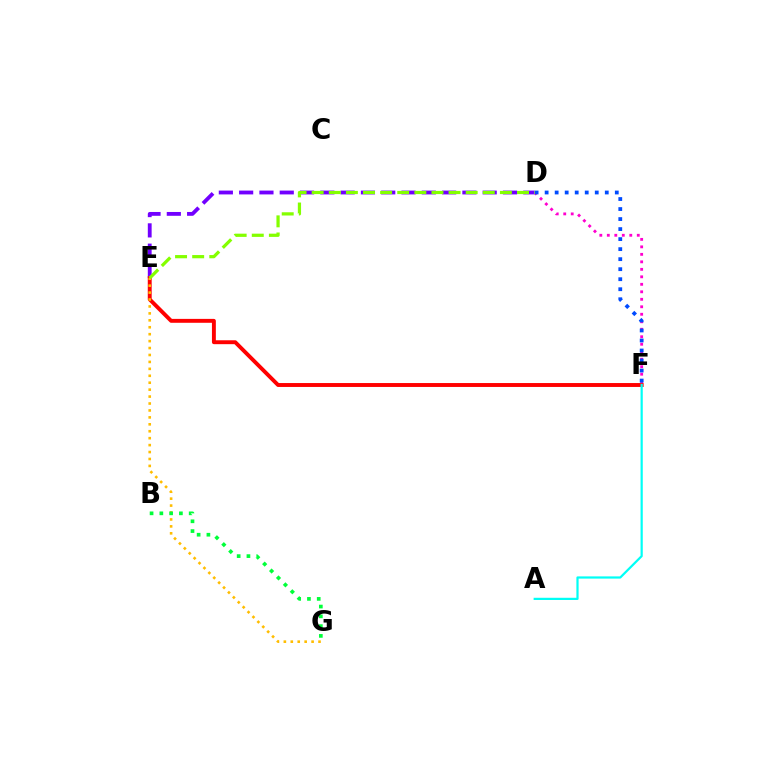{('D', 'E'): [{'color': '#7200ff', 'line_style': 'dashed', 'thickness': 2.76}, {'color': '#84ff00', 'line_style': 'dashed', 'thickness': 2.32}], ('E', 'F'): [{'color': '#ff0000', 'line_style': 'solid', 'thickness': 2.81}], ('D', 'F'): [{'color': '#ff00cf', 'line_style': 'dotted', 'thickness': 2.04}, {'color': '#004bff', 'line_style': 'dotted', 'thickness': 2.72}], ('E', 'G'): [{'color': '#ffbd00', 'line_style': 'dotted', 'thickness': 1.88}], ('A', 'F'): [{'color': '#00fff6', 'line_style': 'solid', 'thickness': 1.6}], ('B', 'G'): [{'color': '#00ff39', 'line_style': 'dotted', 'thickness': 2.66}]}